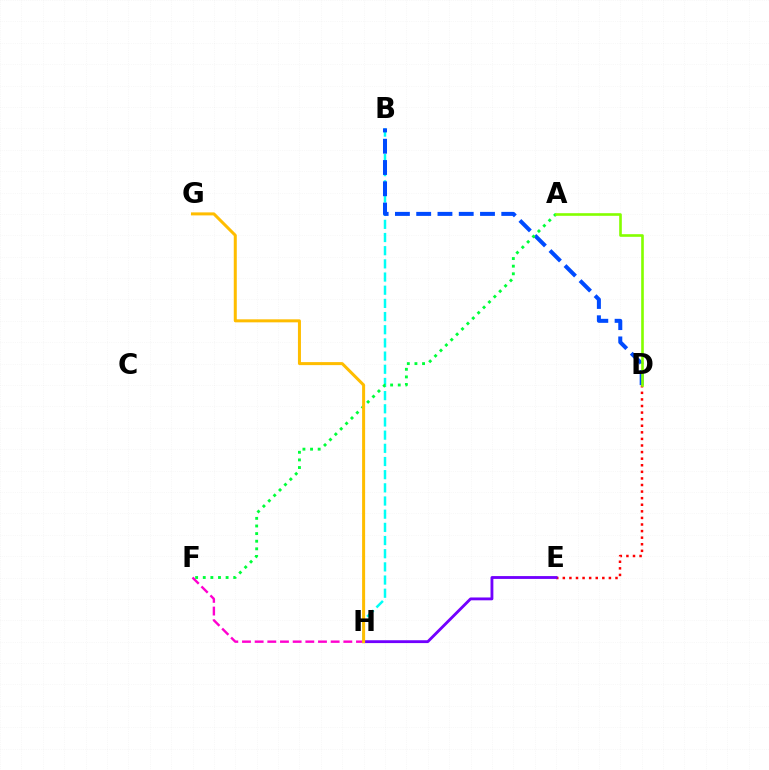{('F', 'H'): [{'color': '#ff00cf', 'line_style': 'dashed', 'thickness': 1.72}], ('B', 'H'): [{'color': '#00fff6', 'line_style': 'dashed', 'thickness': 1.79}], ('B', 'D'): [{'color': '#004bff', 'line_style': 'dashed', 'thickness': 2.89}], ('D', 'E'): [{'color': '#ff0000', 'line_style': 'dotted', 'thickness': 1.79}], ('A', 'F'): [{'color': '#00ff39', 'line_style': 'dotted', 'thickness': 2.07}], ('E', 'H'): [{'color': '#7200ff', 'line_style': 'solid', 'thickness': 2.04}], ('G', 'H'): [{'color': '#ffbd00', 'line_style': 'solid', 'thickness': 2.17}], ('A', 'D'): [{'color': '#84ff00', 'line_style': 'solid', 'thickness': 1.89}]}